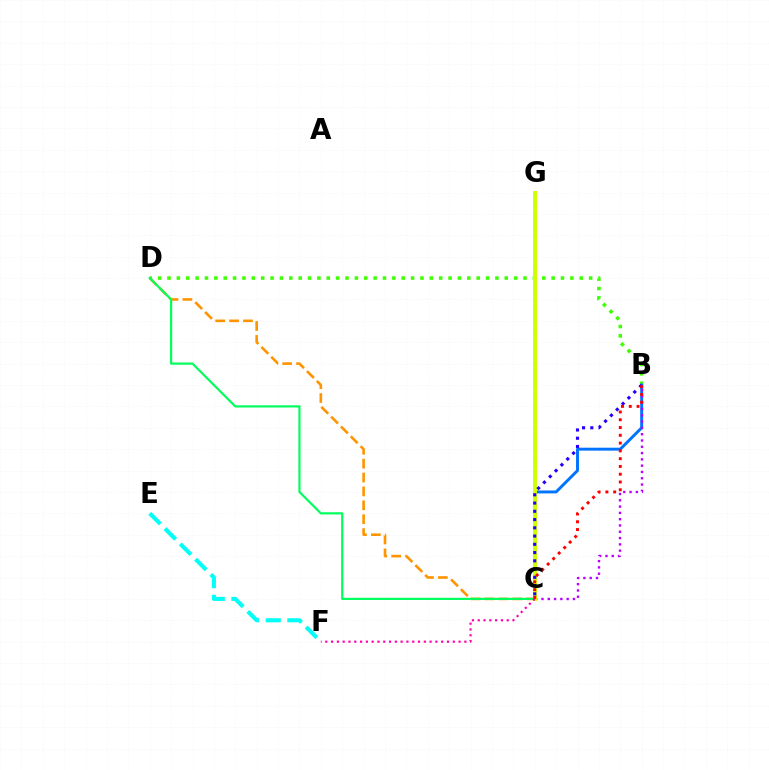{('B', 'D'): [{'color': '#3dff00', 'line_style': 'dotted', 'thickness': 2.55}], ('C', 'D'): [{'color': '#ff9400', 'line_style': 'dashed', 'thickness': 1.89}, {'color': '#00ff5c', 'line_style': 'solid', 'thickness': 1.57}], ('B', 'C'): [{'color': '#0074ff', 'line_style': 'solid', 'thickness': 2.11}, {'color': '#b900ff', 'line_style': 'dotted', 'thickness': 1.71}, {'color': '#2500ff', 'line_style': 'dotted', 'thickness': 2.24}, {'color': '#ff0000', 'line_style': 'dotted', 'thickness': 2.11}], ('E', 'F'): [{'color': '#00fff6', 'line_style': 'dashed', 'thickness': 2.93}], ('C', 'G'): [{'color': '#d1ff00', 'line_style': 'solid', 'thickness': 2.84}], ('C', 'F'): [{'color': '#ff00ac', 'line_style': 'dotted', 'thickness': 1.57}]}